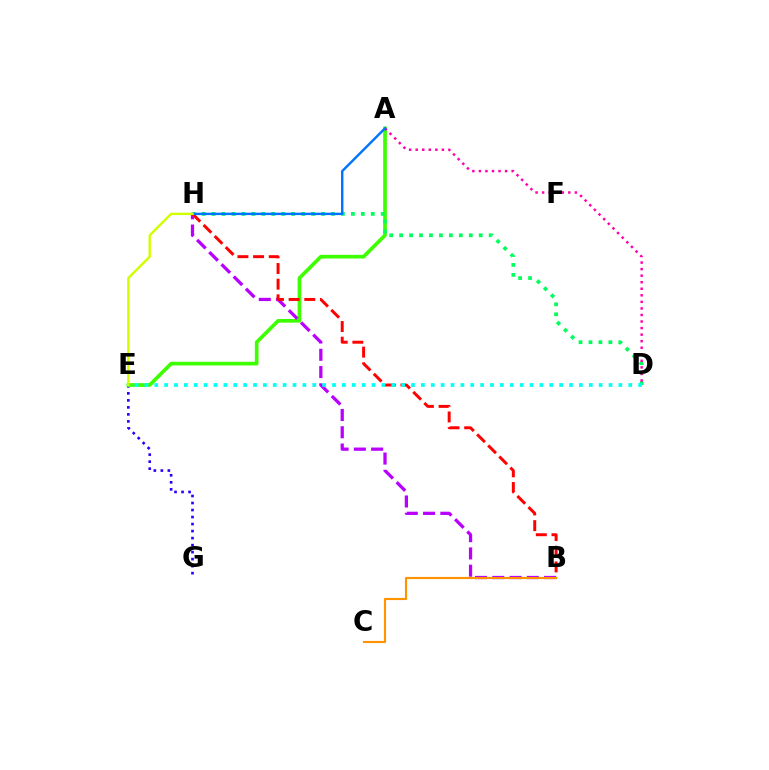{('E', 'G'): [{'color': '#2500ff', 'line_style': 'dotted', 'thickness': 1.91}], ('A', 'E'): [{'color': '#3dff00', 'line_style': 'solid', 'thickness': 2.64}], ('D', 'H'): [{'color': '#00ff5c', 'line_style': 'dotted', 'thickness': 2.7}], ('B', 'H'): [{'color': '#b900ff', 'line_style': 'dashed', 'thickness': 2.35}, {'color': '#ff0000', 'line_style': 'dashed', 'thickness': 2.13}], ('A', 'D'): [{'color': '#ff00ac', 'line_style': 'dotted', 'thickness': 1.78}], ('D', 'E'): [{'color': '#00fff6', 'line_style': 'dotted', 'thickness': 2.68}], ('A', 'H'): [{'color': '#0074ff', 'line_style': 'solid', 'thickness': 1.74}], ('E', 'H'): [{'color': '#d1ff00', 'line_style': 'solid', 'thickness': 1.74}], ('B', 'C'): [{'color': '#ff9400', 'line_style': 'solid', 'thickness': 1.54}]}